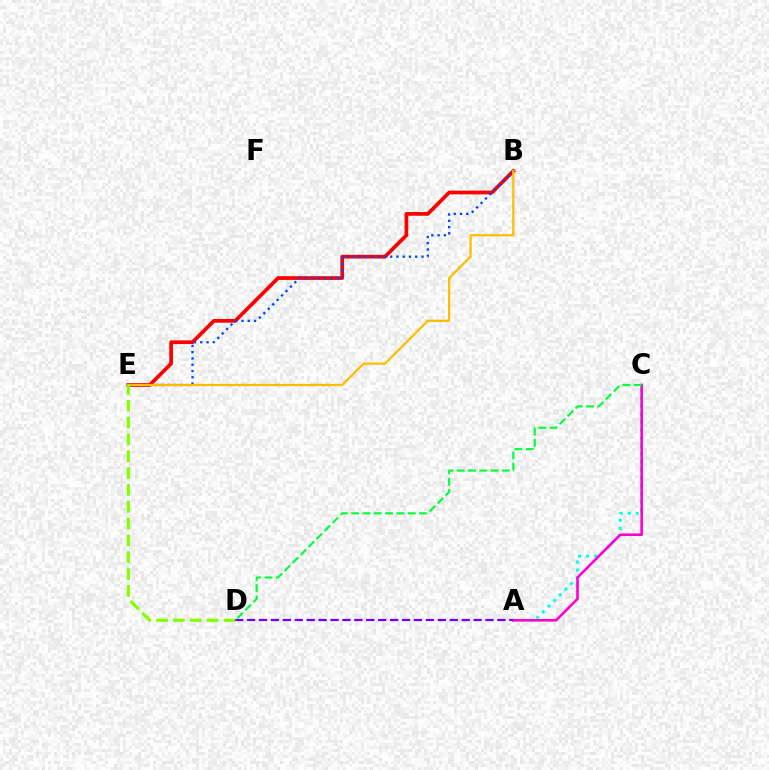{('B', 'E'): [{'color': '#ff0000', 'line_style': 'solid', 'thickness': 2.69}, {'color': '#004bff', 'line_style': 'dotted', 'thickness': 1.7}, {'color': '#ffbd00', 'line_style': 'solid', 'thickness': 1.61}], ('A', 'C'): [{'color': '#00fff6', 'line_style': 'dotted', 'thickness': 2.17}, {'color': '#ff00cf', 'line_style': 'solid', 'thickness': 1.88}], ('A', 'D'): [{'color': '#7200ff', 'line_style': 'dashed', 'thickness': 1.62}], ('C', 'D'): [{'color': '#00ff39', 'line_style': 'dashed', 'thickness': 1.54}], ('D', 'E'): [{'color': '#84ff00', 'line_style': 'dashed', 'thickness': 2.29}]}